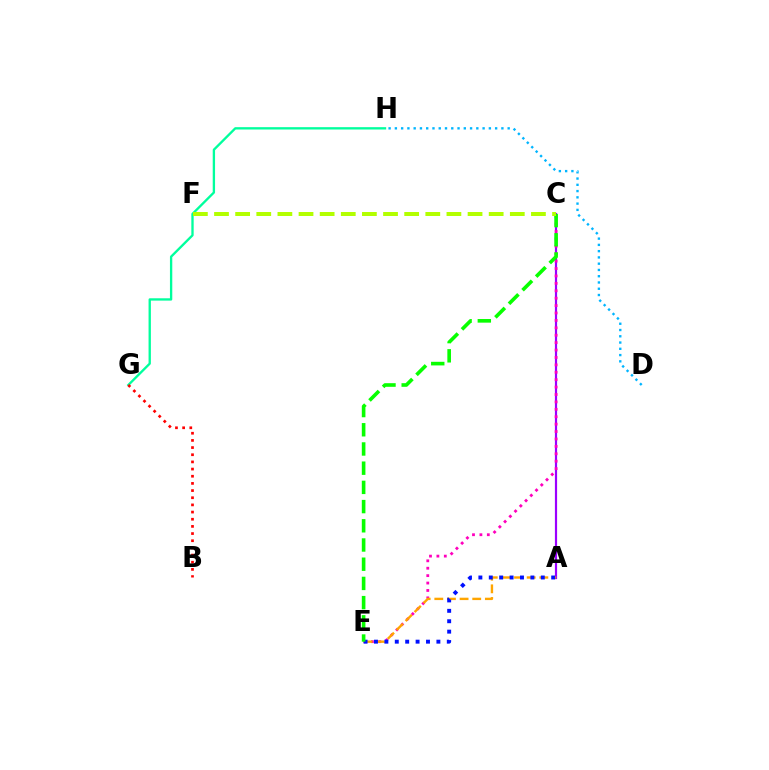{('A', 'C'): [{'color': '#9b00ff', 'line_style': 'solid', 'thickness': 1.58}], ('C', 'E'): [{'color': '#ff00bd', 'line_style': 'dotted', 'thickness': 2.01}, {'color': '#08ff00', 'line_style': 'dashed', 'thickness': 2.61}], ('A', 'E'): [{'color': '#ffa500', 'line_style': 'dashed', 'thickness': 1.72}, {'color': '#0010ff', 'line_style': 'dotted', 'thickness': 2.83}], ('G', 'H'): [{'color': '#00ff9d', 'line_style': 'solid', 'thickness': 1.68}], ('D', 'H'): [{'color': '#00b5ff', 'line_style': 'dotted', 'thickness': 1.7}], ('B', 'G'): [{'color': '#ff0000', 'line_style': 'dotted', 'thickness': 1.95}], ('C', 'F'): [{'color': '#b3ff00', 'line_style': 'dashed', 'thickness': 2.87}]}